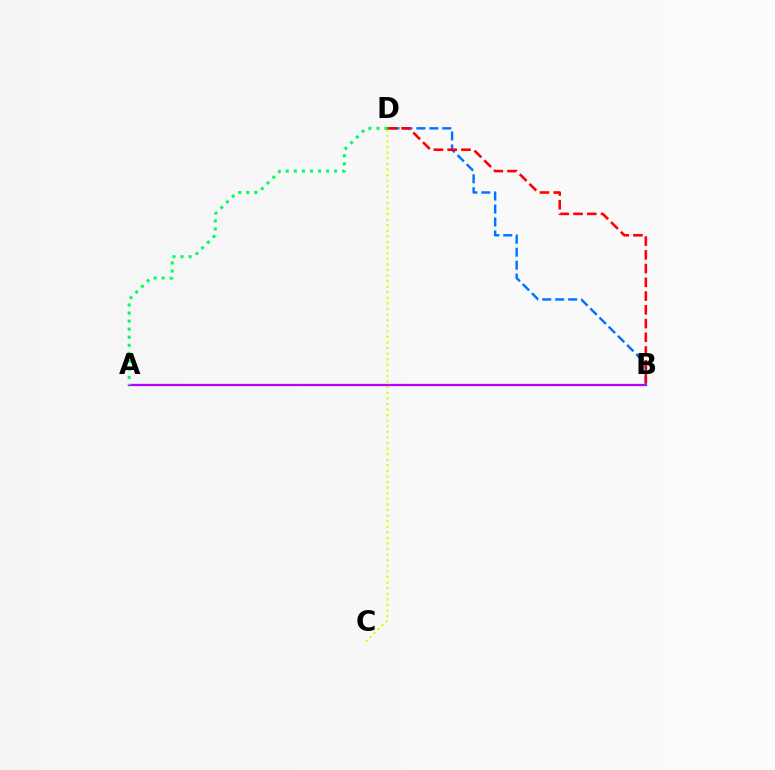{('C', 'D'): [{'color': '#d1ff00', 'line_style': 'dotted', 'thickness': 1.52}], ('A', 'B'): [{'color': '#b900ff', 'line_style': 'solid', 'thickness': 1.64}], ('B', 'D'): [{'color': '#0074ff', 'line_style': 'dashed', 'thickness': 1.76}, {'color': '#ff0000', 'line_style': 'dashed', 'thickness': 1.87}], ('A', 'D'): [{'color': '#00ff5c', 'line_style': 'dotted', 'thickness': 2.19}]}